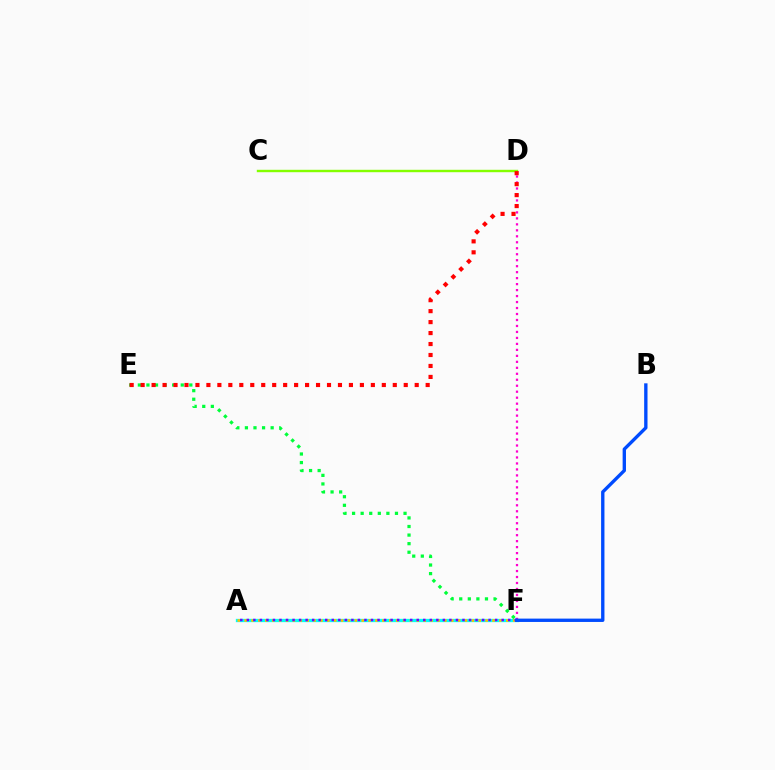{('A', 'F'): [{'color': '#00fff6', 'line_style': 'solid', 'thickness': 2.37}, {'color': '#ffbd00', 'line_style': 'dotted', 'thickness': 1.87}, {'color': '#7200ff', 'line_style': 'dotted', 'thickness': 1.78}], ('D', 'F'): [{'color': '#ff00cf', 'line_style': 'dotted', 'thickness': 1.62}], ('E', 'F'): [{'color': '#00ff39', 'line_style': 'dotted', 'thickness': 2.33}], ('C', 'D'): [{'color': '#84ff00', 'line_style': 'solid', 'thickness': 1.73}], ('B', 'F'): [{'color': '#004bff', 'line_style': 'solid', 'thickness': 2.41}], ('D', 'E'): [{'color': '#ff0000', 'line_style': 'dotted', 'thickness': 2.98}]}